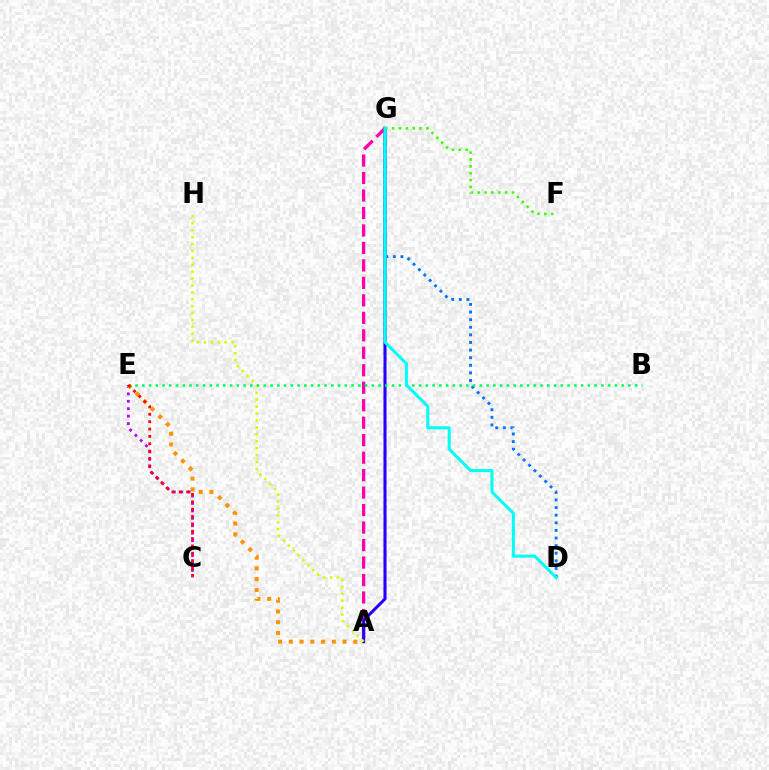{('A', 'G'): [{'color': '#ff00ac', 'line_style': 'dashed', 'thickness': 2.37}, {'color': '#2500ff', 'line_style': 'solid', 'thickness': 2.22}], ('A', 'H'): [{'color': '#d1ff00', 'line_style': 'dotted', 'thickness': 1.88}], ('F', 'G'): [{'color': '#3dff00', 'line_style': 'dotted', 'thickness': 1.86}], ('D', 'G'): [{'color': '#0074ff', 'line_style': 'dotted', 'thickness': 2.07}, {'color': '#00fff6', 'line_style': 'solid', 'thickness': 2.19}], ('C', 'E'): [{'color': '#b900ff', 'line_style': 'dotted', 'thickness': 2.02}, {'color': '#ff0000', 'line_style': 'dotted', 'thickness': 2.0}], ('B', 'E'): [{'color': '#00ff5c', 'line_style': 'dotted', 'thickness': 1.83}], ('A', 'E'): [{'color': '#ff9400', 'line_style': 'dotted', 'thickness': 2.92}]}